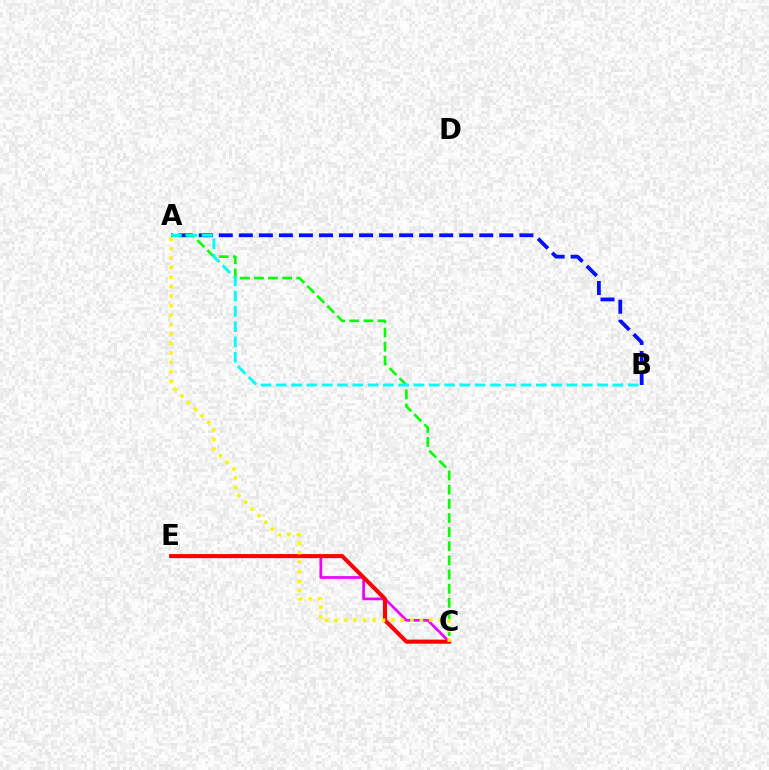{('C', 'E'): [{'color': '#ee00ff', 'line_style': 'solid', 'thickness': 1.97}, {'color': '#ff0000', 'line_style': 'solid', 'thickness': 2.94}], ('A', 'B'): [{'color': '#0010ff', 'line_style': 'dashed', 'thickness': 2.72}, {'color': '#00fff6', 'line_style': 'dashed', 'thickness': 2.08}], ('A', 'C'): [{'color': '#08ff00', 'line_style': 'dashed', 'thickness': 1.92}, {'color': '#fcf500', 'line_style': 'dotted', 'thickness': 2.58}]}